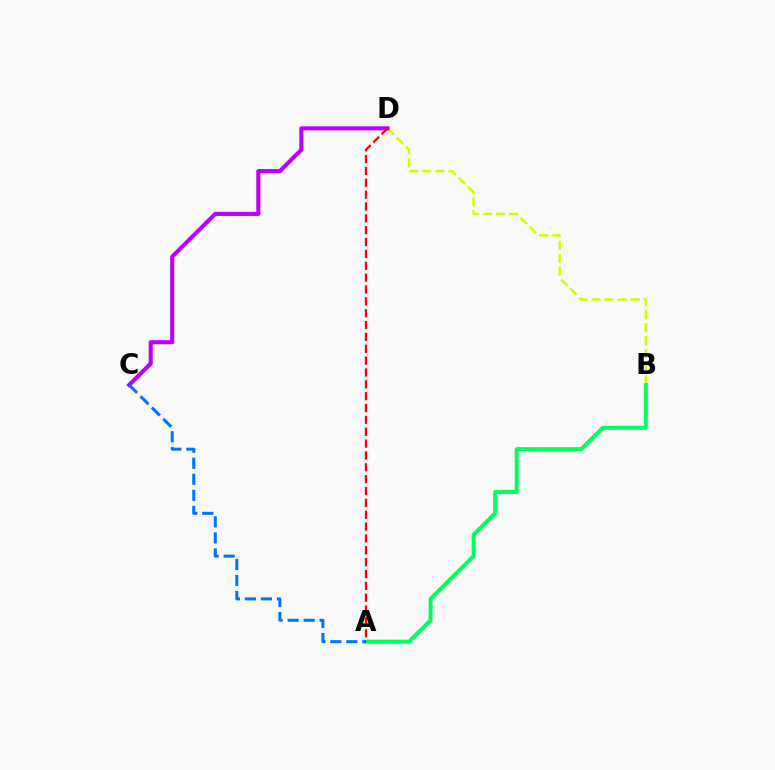{('B', 'D'): [{'color': '#d1ff00', 'line_style': 'dashed', 'thickness': 1.77}], ('A', 'B'): [{'color': '#00ff5c', 'line_style': 'solid', 'thickness': 2.86}], ('C', 'D'): [{'color': '#b900ff', 'line_style': 'solid', 'thickness': 2.95}], ('A', 'C'): [{'color': '#0074ff', 'line_style': 'dashed', 'thickness': 2.18}], ('A', 'D'): [{'color': '#ff0000', 'line_style': 'dashed', 'thickness': 1.61}]}